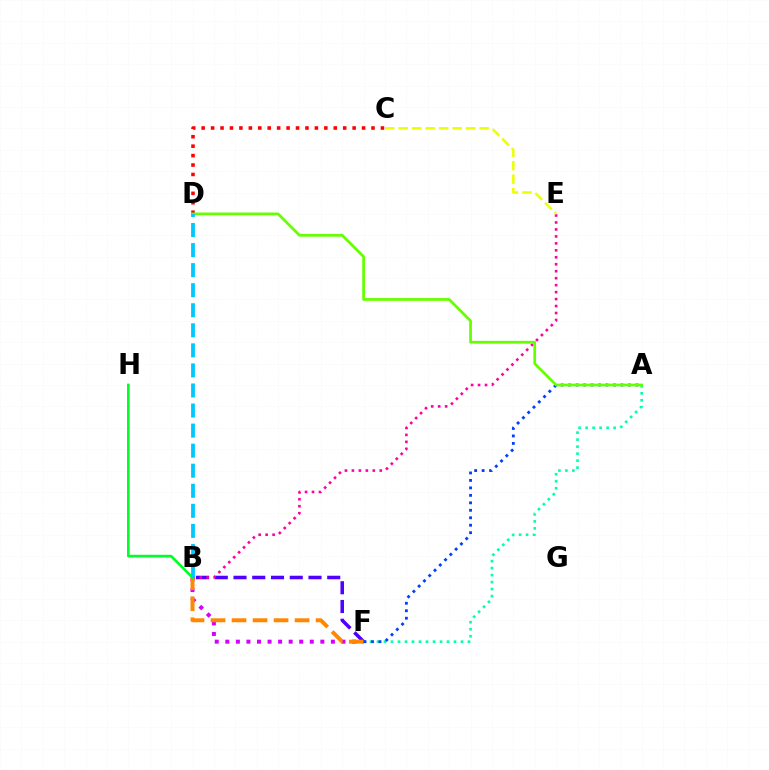{('A', 'F'): [{'color': '#00ffaf', 'line_style': 'dotted', 'thickness': 1.9}, {'color': '#003fff', 'line_style': 'dotted', 'thickness': 2.03}], ('C', 'D'): [{'color': '#ff0000', 'line_style': 'dotted', 'thickness': 2.56}], ('B', 'F'): [{'color': '#4f00ff', 'line_style': 'dashed', 'thickness': 2.55}, {'color': '#d600ff', 'line_style': 'dotted', 'thickness': 2.87}, {'color': '#ff8800', 'line_style': 'dashed', 'thickness': 2.86}], ('B', 'E'): [{'color': '#ff00a0', 'line_style': 'dotted', 'thickness': 1.89}], ('B', 'H'): [{'color': '#00ff27', 'line_style': 'solid', 'thickness': 1.91}], ('A', 'D'): [{'color': '#66ff00', 'line_style': 'solid', 'thickness': 1.97}], ('B', 'D'): [{'color': '#00c7ff', 'line_style': 'dashed', 'thickness': 2.72}], ('C', 'E'): [{'color': '#eeff00', 'line_style': 'dashed', 'thickness': 1.83}]}